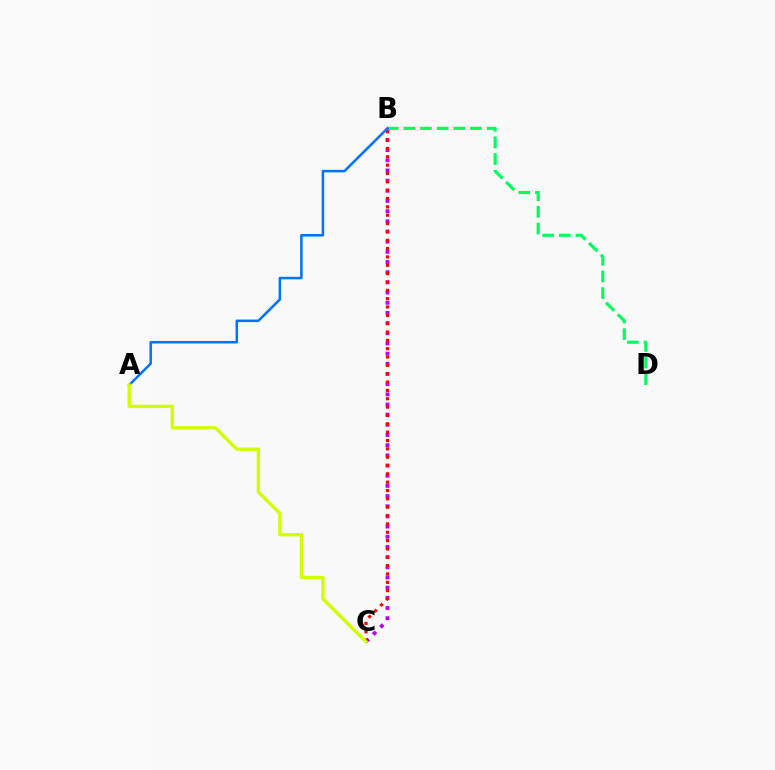{('B', 'C'): [{'color': '#b900ff', 'line_style': 'dotted', 'thickness': 2.76}, {'color': '#ff0000', 'line_style': 'dotted', 'thickness': 2.27}], ('B', 'D'): [{'color': '#00ff5c', 'line_style': 'dashed', 'thickness': 2.26}], ('A', 'B'): [{'color': '#0074ff', 'line_style': 'solid', 'thickness': 1.82}], ('A', 'C'): [{'color': '#d1ff00', 'line_style': 'solid', 'thickness': 2.4}]}